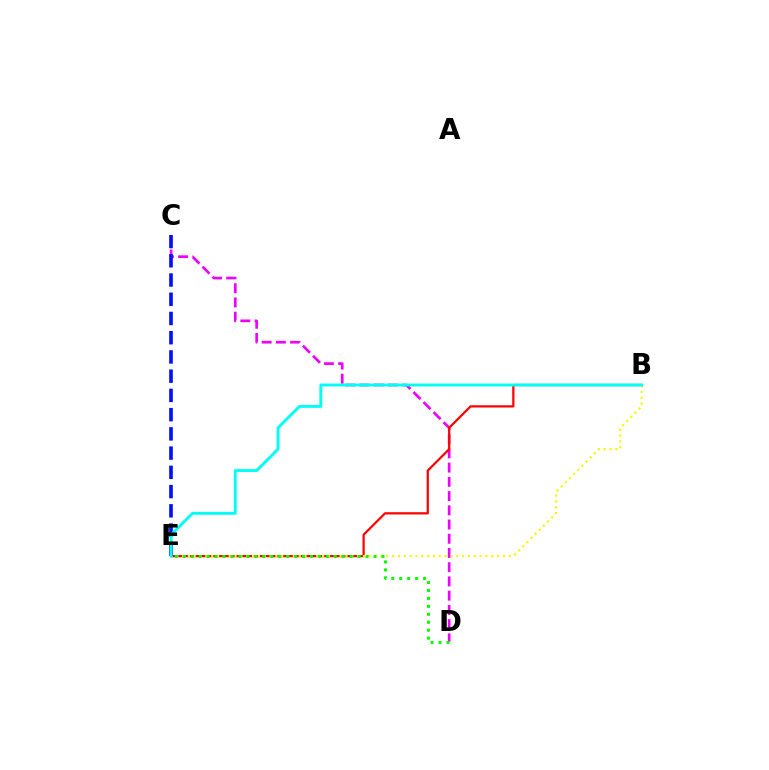{('C', 'D'): [{'color': '#ee00ff', 'line_style': 'dashed', 'thickness': 1.93}], ('B', 'E'): [{'color': '#ff0000', 'line_style': 'solid', 'thickness': 1.6}, {'color': '#fcf500', 'line_style': 'dotted', 'thickness': 1.59}, {'color': '#00fff6', 'line_style': 'solid', 'thickness': 2.08}], ('C', 'E'): [{'color': '#0010ff', 'line_style': 'dashed', 'thickness': 2.61}], ('D', 'E'): [{'color': '#08ff00', 'line_style': 'dotted', 'thickness': 2.16}]}